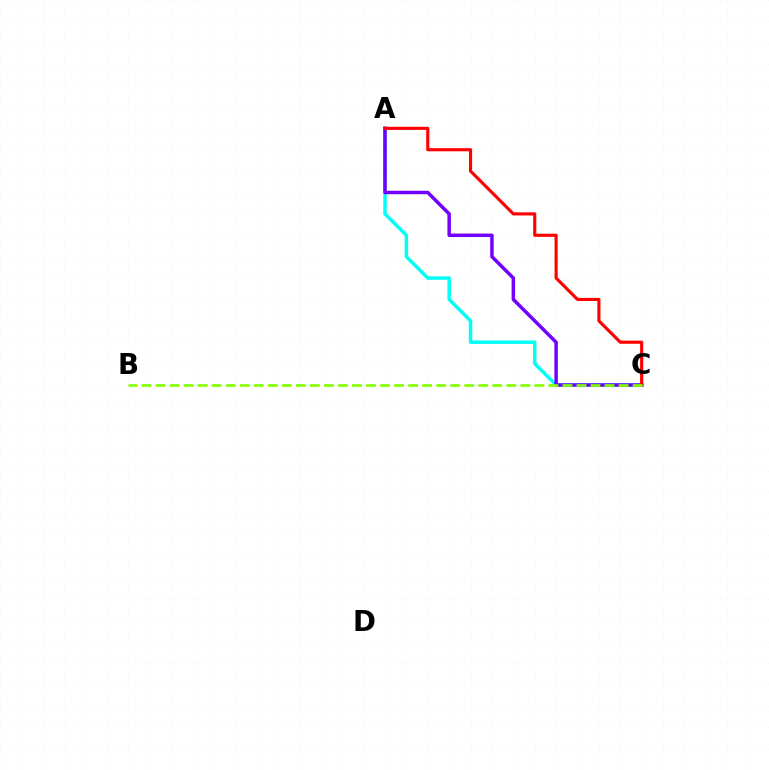{('A', 'C'): [{'color': '#00fff6', 'line_style': 'solid', 'thickness': 2.5}, {'color': '#7200ff', 'line_style': 'solid', 'thickness': 2.51}, {'color': '#ff0000', 'line_style': 'solid', 'thickness': 2.25}], ('B', 'C'): [{'color': '#84ff00', 'line_style': 'dashed', 'thickness': 1.91}]}